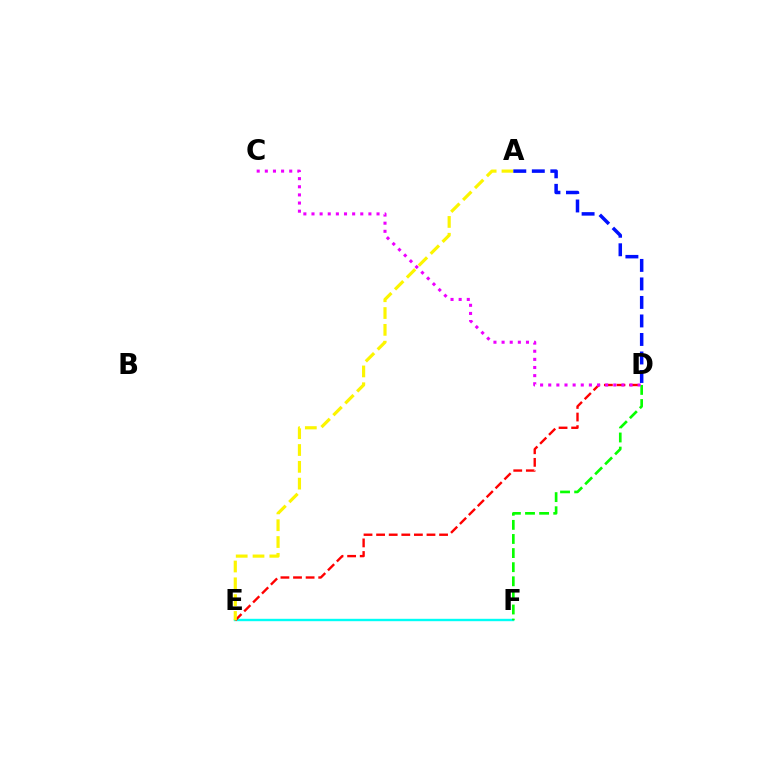{('E', 'F'): [{'color': '#00fff6', 'line_style': 'solid', 'thickness': 1.72}], ('D', 'F'): [{'color': '#08ff00', 'line_style': 'dashed', 'thickness': 1.92}], ('D', 'E'): [{'color': '#ff0000', 'line_style': 'dashed', 'thickness': 1.71}], ('A', 'E'): [{'color': '#fcf500', 'line_style': 'dashed', 'thickness': 2.28}], ('C', 'D'): [{'color': '#ee00ff', 'line_style': 'dotted', 'thickness': 2.21}], ('A', 'D'): [{'color': '#0010ff', 'line_style': 'dashed', 'thickness': 2.51}]}